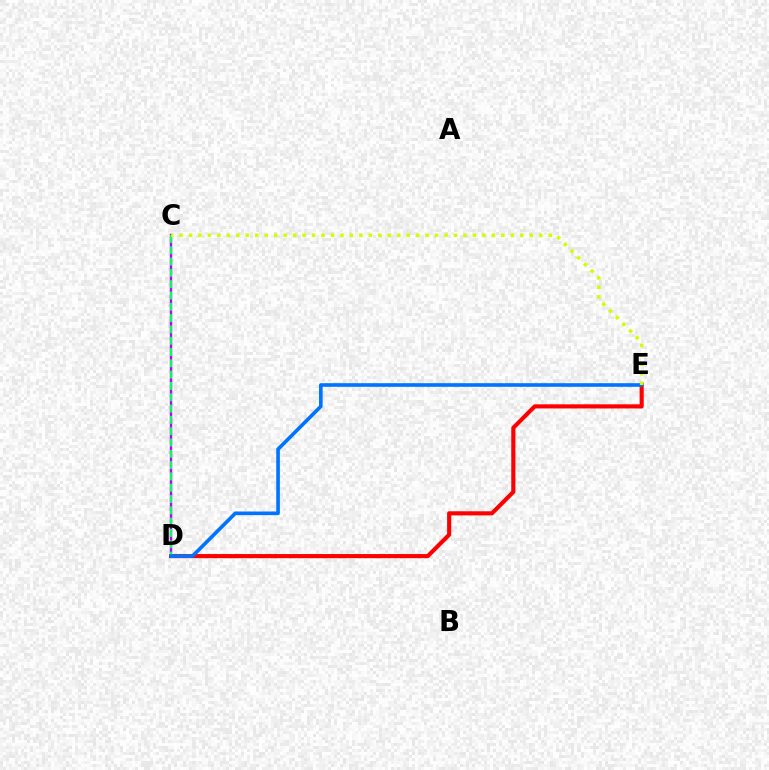{('C', 'D'): [{'color': '#b900ff', 'line_style': 'solid', 'thickness': 1.72}, {'color': '#00ff5c', 'line_style': 'dashed', 'thickness': 1.54}], ('D', 'E'): [{'color': '#ff0000', 'line_style': 'solid', 'thickness': 2.97}, {'color': '#0074ff', 'line_style': 'solid', 'thickness': 2.61}], ('C', 'E'): [{'color': '#d1ff00', 'line_style': 'dotted', 'thickness': 2.57}]}